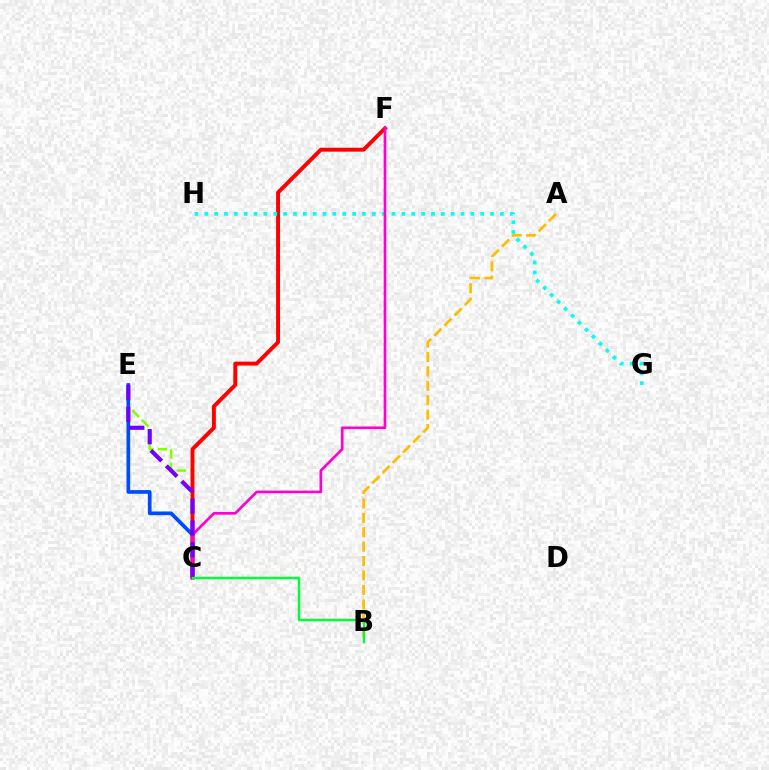{('C', 'E'): [{'color': '#84ff00', 'line_style': 'dashed', 'thickness': 1.83}, {'color': '#004bff', 'line_style': 'solid', 'thickness': 2.66}, {'color': '#7200ff', 'line_style': 'dashed', 'thickness': 2.96}], ('A', 'B'): [{'color': '#ffbd00', 'line_style': 'dashed', 'thickness': 1.96}], ('C', 'F'): [{'color': '#ff0000', 'line_style': 'solid', 'thickness': 2.82}, {'color': '#ff00cf', 'line_style': 'solid', 'thickness': 1.92}], ('G', 'H'): [{'color': '#00fff6', 'line_style': 'dotted', 'thickness': 2.68}], ('B', 'C'): [{'color': '#00ff39', 'line_style': 'solid', 'thickness': 1.75}]}